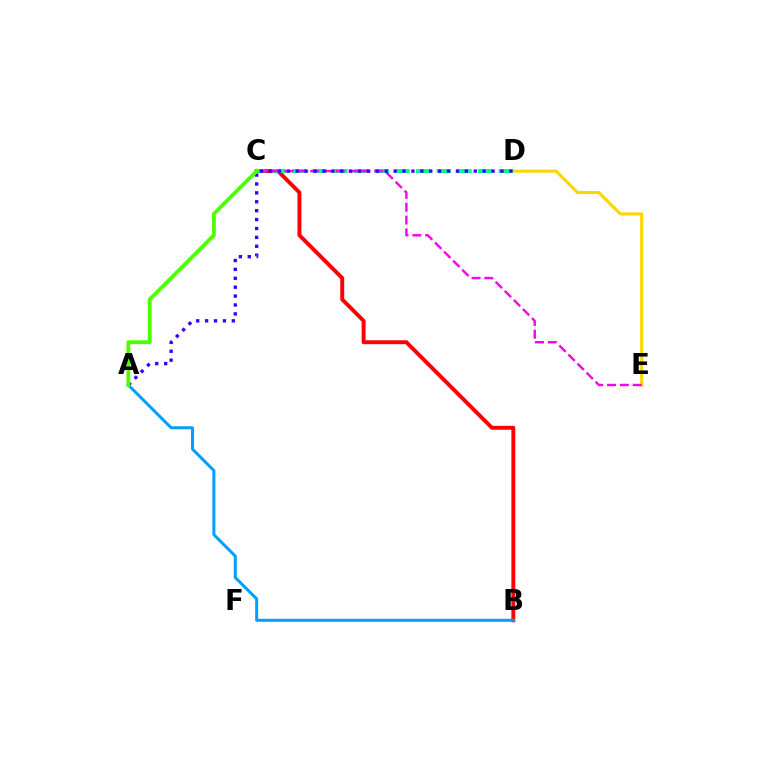{('B', 'C'): [{'color': '#ff0000', 'line_style': 'solid', 'thickness': 2.83}], ('D', 'E'): [{'color': '#ffd500', 'line_style': 'solid', 'thickness': 2.21}], ('C', 'D'): [{'color': '#00ff86', 'line_style': 'dashed', 'thickness': 2.81}], ('C', 'E'): [{'color': '#ff00ed', 'line_style': 'dashed', 'thickness': 1.74}], ('A', 'B'): [{'color': '#009eff', 'line_style': 'solid', 'thickness': 2.14}], ('A', 'D'): [{'color': '#3700ff', 'line_style': 'dotted', 'thickness': 2.42}], ('A', 'C'): [{'color': '#4fff00', 'line_style': 'solid', 'thickness': 2.78}]}